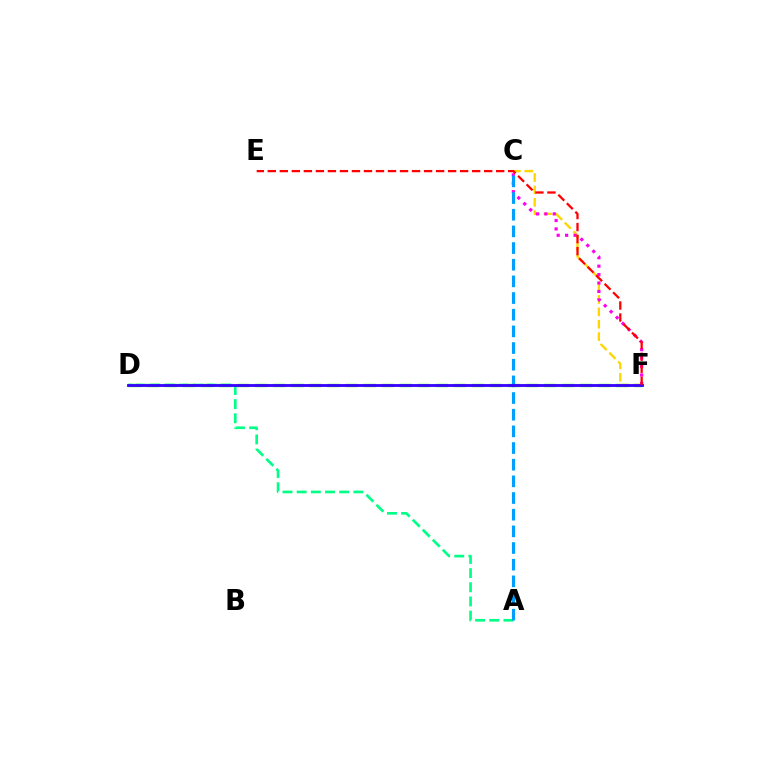{('D', 'F'): [{'color': '#4fff00', 'line_style': 'dashed', 'thickness': 2.45}, {'color': '#3700ff', 'line_style': 'solid', 'thickness': 2.03}], ('C', 'F'): [{'color': '#ffd500', 'line_style': 'dashed', 'thickness': 1.68}, {'color': '#ff00ed', 'line_style': 'dotted', 'thickness': 2.29}], ('A', 'D'): [{'color': '#00ff86', 'line_style': 'dashed', 'thickness': 1.92}], ('A', 'C'): [{'color': '#009eff', 'line_style': 'dashed', 'thickness': 2.26}], ('E', 'F'): [{'color': '#ff0000', 'line_style': 'dashed', 'thickness': 1.63}]}